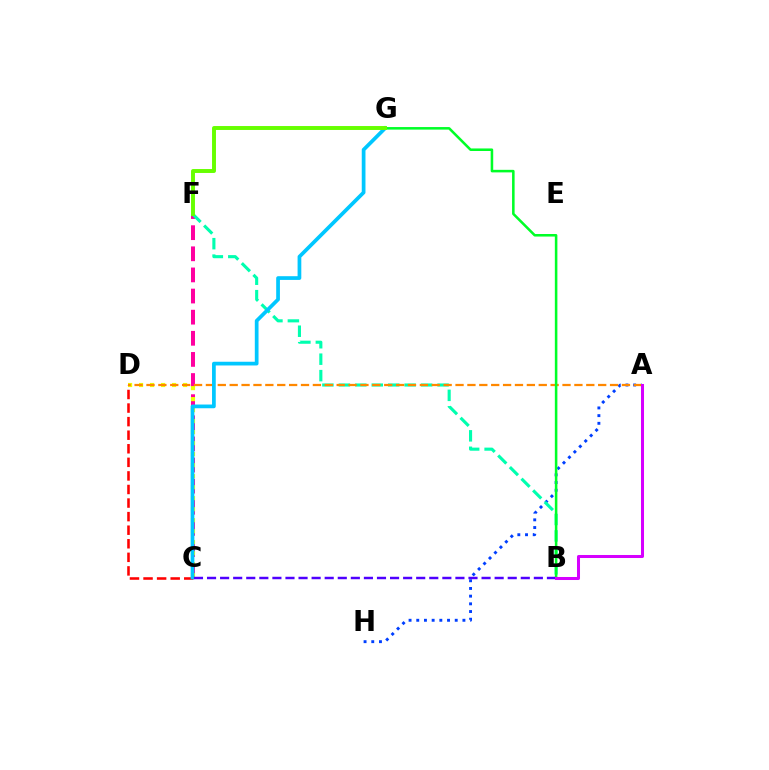{('A', 'H'): [{'color': '#003fff', 'line_style': 'dotted', 'thickness': 2.09}], ('C', 'F'): [{'color': '#ff00a0', 'line_style': 'dashed', 'thickness': 2.87}], ('C', 'D'): [{'color': '#ff0000', 'line_style': 'dashed', 'thickness': 1.84}, {'color': '#eeff00', 'line_style': 'dotted', 'thickness': 2.99}], ('B', 'F'): [{'color': '#00ffaf', 'line_style': 'dashed', 'thickness': 2.23}], ('A', 'D'): [{'color': '#ff8800', 'line_style': 'dashed', 'thickness': 1.61}], ('C', 'G'): [{'color': '#00c7ff', 'line_style': 'solid', 'thickness': 2.68}], ('B', 'G'): [{'color': '#00ff27', 'line_style': 'solid', 'thickness': 1.83}], ('B', 'C'): [{'color': '#4f00ff', 'line_style': 'dashed', 'thickness': 1.78}], ('A', 'B'): [{'color': '#d600ff', 'line_style': 'solid', 'thickness': 2.17}], ('F', 'G'): [{'color': '#66ff00', 'line_style': 'solid', 'thickness': 2.83}]}